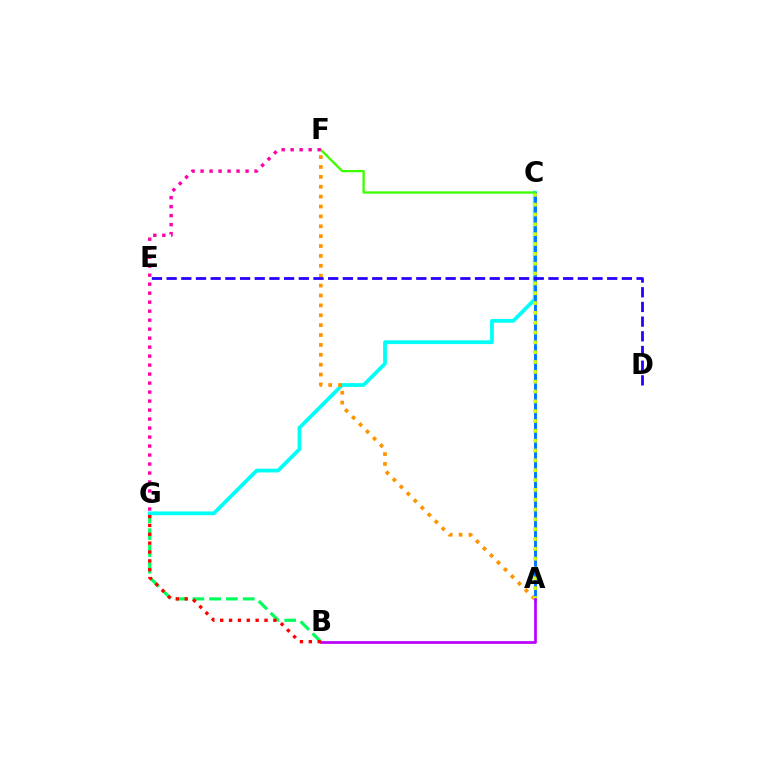{('B', 'G'): [{'color': '#00ff5c', 'line_style': 'dashed', 'thickness': 2.28}, {'color': '#ff0000', 'line_style': 'dotted', 'thickness': 2.41}], ('C', 'G'): [{'color': '#00fff6', 'line_style': 'solid', 'thickness': 2.71}], ('A', 'F'): [{'color': '#ff9400', 'line_style': 'dotted', 'thickness': 2.69}], ('A', 'C'): [{'color': '#0074ff', 'line_style': 'solid', 'thickness': 2.07}, {'color': '#d1ff00', 'line_style': 'dotted', 'thickness': 2.67}], ('C', 'F'): [{'color': '#3dff00', 'line_style': 'solid', 'thickness': 1.67}], ('D', 'E'): [{'color': '#2500ff', 'line_style': 'dashed', 'thickness': 2.0}], ('A', 'B'): [{'color': '#b900ff', 'line_style': 'solid', 'thickness': 1.95}], ('F', 'G'): [{'color': '#ff00ac', 'line_style': 'dotted', 'thickness': 2.44}]}